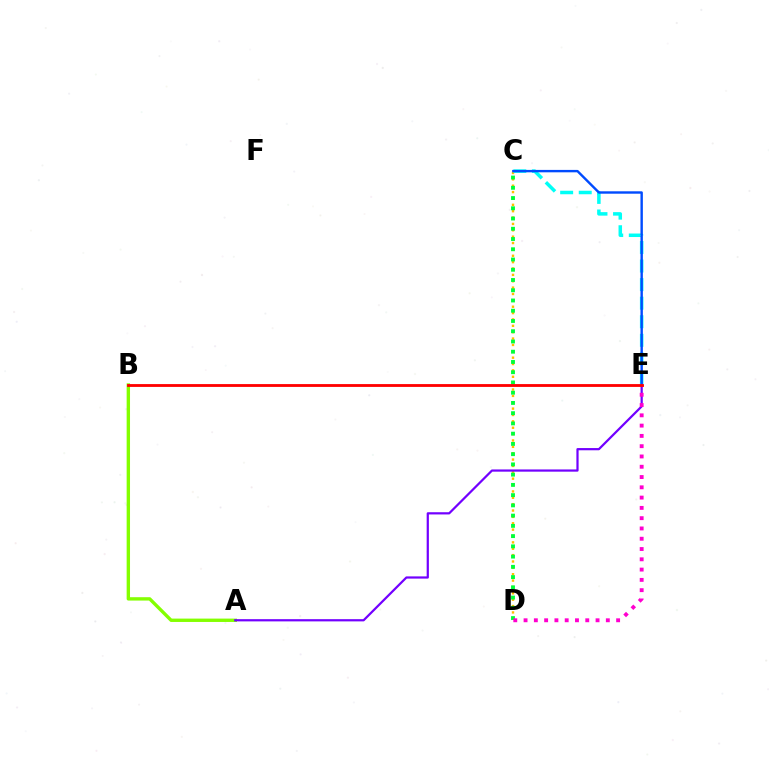{('C', 'D'): [{'color': '#ffbd00', 'line_style': 'dotted', 'thickness': 1.73}, {'color': '#00ff39', 'line_style': 'dotted', 'thickness': 2.78}], ('C', 'E'): [{'color': '#00fff6', 'line_style': 'dashed', 'thickness': 2.52}, {'color': '#004bff', 'line_style': 'solid', 'thickness': 1.73}], ('A', 'B'): [{'color': '#84ff00', 'line_style': 'solid', 'thickness': 2.43}], ('A', 'E'): [{'color': '#7200ff', 'line_style': 'solid', 'thickness': 1.6}], ('D', 'E'): [{'color': '#ff00cf', 'line_style': 'dotted', 'thickness': 2.79}], ('B', 'E'): [{'color': '#ff0000', 'line_style': 'solid', 'thickness': 2.04}]}